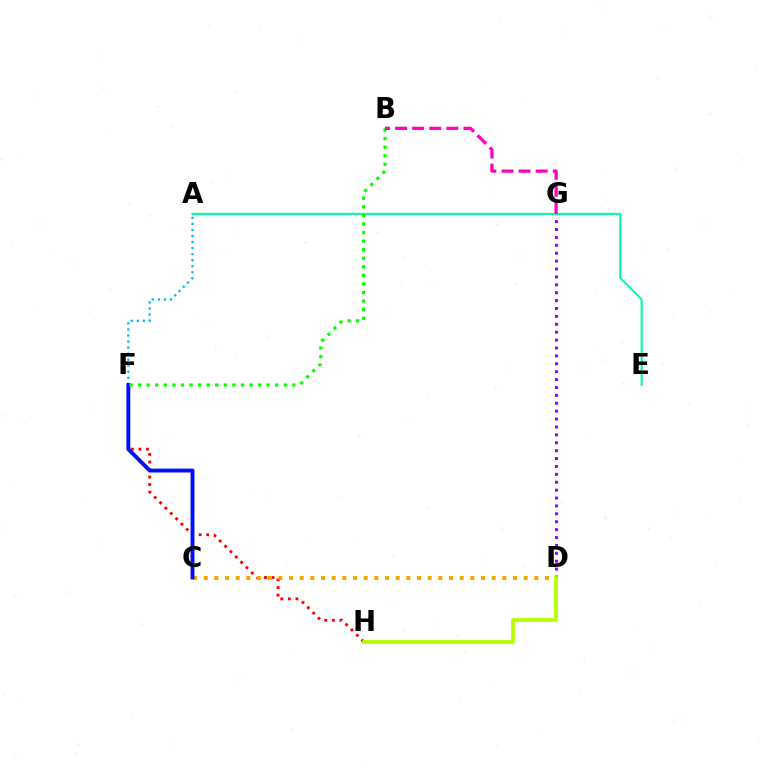{('F', 'H'): [{'color': '#ff0000', 'line_style': 'dotted', 'thickness': 2.05}], ('C', 'D'): [{'color': '#ffa500', 'line_style': 'dotted', 'thickness': 2.9}], ('A', 'F'): [{'color': '#00b5ff', 'line_style': 'dotted', 'thickness': 1.64}], ('C', 'F'): [{'color': '#0010ff', 'line_style': 'solid', 'thickness': 2.81}], ('D', 'G'): [{'color': '#9b00ff', 'line_style': 'dotted', 'thickness': 2.15}], ('A', 'E'): [{'color': '#00ff9d', 'line_style': 'solid', 'thickness': 1.51}], ('B', 'F'): [{'color': '#08ff00', 'line_style': 'dotted', 'thickness': 2.33}], ('B', 'G'): [{'color': '#ff00bd', 'line_style': 'dashed', 'thickness': 2.32}], ('D', 'H'): [{'color': '#b3ff00', 'line_style': 'solid', 'thickness': 2.68}]}